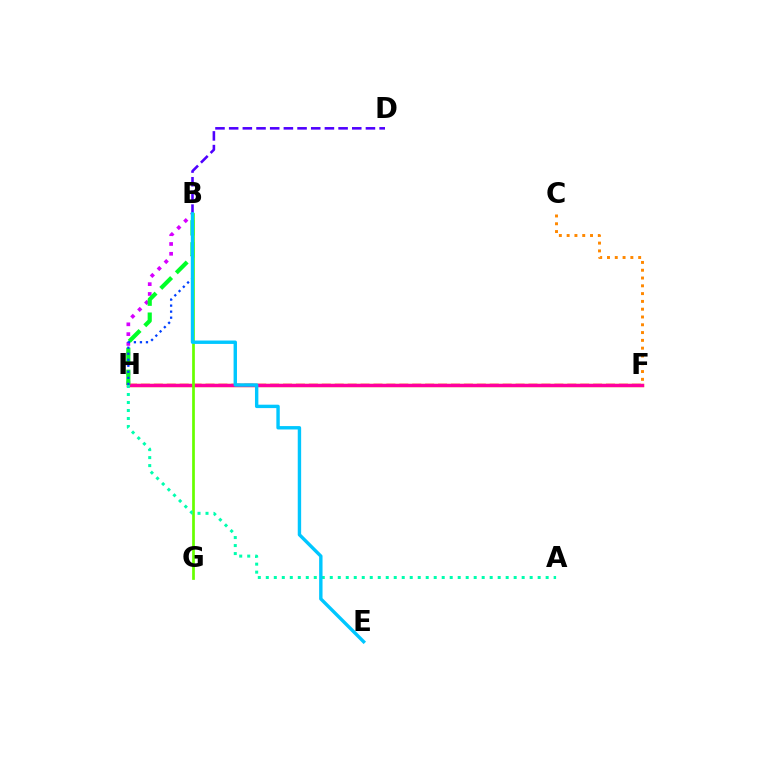{('C', 'F'): [{'color': '#ff8800', 'line_style': 'dotted', 'thickness': 2.12}], ('F', 'H'): [{'color': '#ff0000', 'line_style': 'dashed', 'thickness': 1.76}, {'color': '#eeff00', 'line_style': 'solid', 'thickness': 2.42}, {'color': '#ff00a0', 'line_style': 'solid', 'thickness': 2.47}], ('B', 'H'): [{'color': '#d600ff', 'line_style': 'dotted', 'thickness': 2.66}, {'color': '#00ff27', 'line_style': 'dashed', 'thickness': 2.99}, {'color': '#003fff', 'line_style': 'dotted', 'thickness': 1.64}], ('B', 'D'): [{'color': '#4f00ff', 'line_style': 'dashed', 'thickness': 1.86}], ('B', 'G'): [{'color': '#66ff00', 'line_style': 'solid', 'thickness': 1.96}], ('A', 'H'): [{'color': '#00ffaf', 'line_style': 'dotted', 'thickness': 2.17}], ('B', 'E'): [{'color': '#00c7ff', 'line_style': 'solid', 'thickness': 2.45}]}